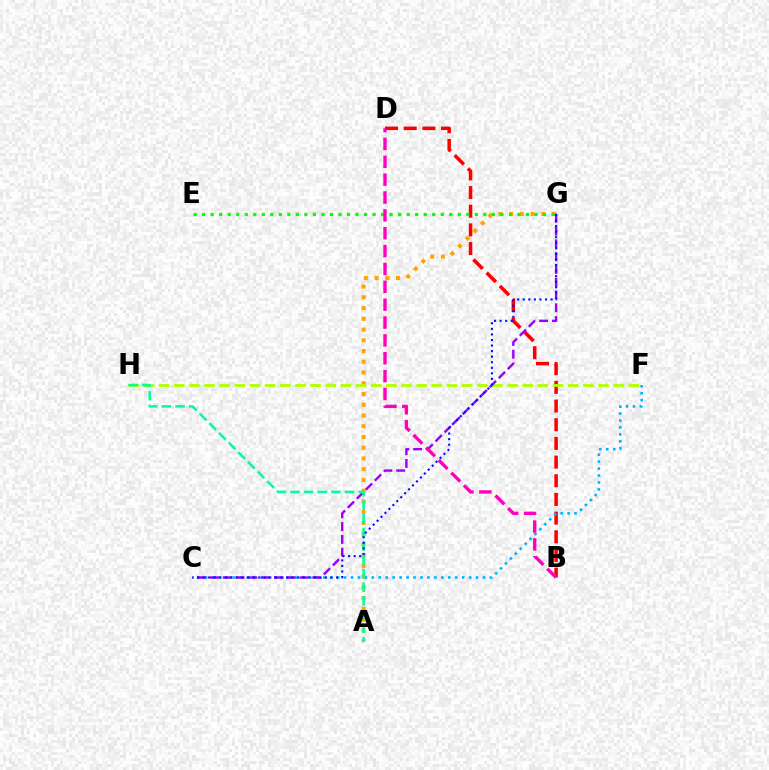{('B', 'D'): [{'color': '#ff0000', 'line_style': 'dashed', 'thickness': 2.54}, {'color': '#ff00bd', 'line_style': 'dashed', 'thickness': 2.43}], ('A', 'G'): [{'color': '#ffa500', 'line_style': 'dotted', 'thickness': 2.92}], ('F', 'H'): [{'color': '#b3ff00', 'line_style': 'dashed', 'thickness': 2.06}], ('E', 'G'): [{'color': '#08ff00', 'line_style': 'dotted', 'thickness': 2.32}], ('C', 'F'): [{'color': '#00b5ff', 'line_style': 'dotted', 'thickness': 1.89}], ('C', 'G'): [{'color': '#9b00ff', 'line_style': 'dashed', 'thickness': 1.74}, {'color': '#0010ff', 'line_style': 'dotted', 'thickness': 1.51}], ('A', 'H'): [{'color': '#00ff9d', 'line_style': 'dashed', 'thickness': 1.86}]}